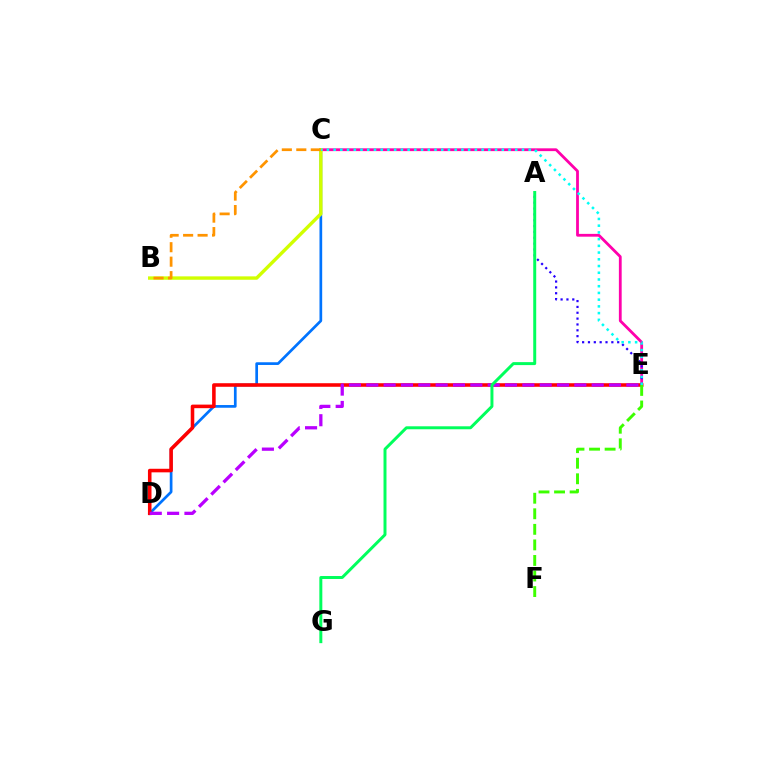{('C', 'D'): [{'color': '#0074ff', 'line_style': 'solid', 'thickness': 1.95}], ('C', 'E'): [{'color': '#ff00ac', 'line_style': 'solid', 'thickness': 2.02}, {'color': '#00fff6', 'line_style': 'dotted', 'thickness': 1.83}], ('D', 'E'): [{'color': '#ff0000', 'line_style': 'solid', 'thickness': 2.57}, {'color': '#b900ff', 'line_style': 'dashed', 'thickness': 2.36}], ('B', 'C'): [{'color': '#d1ff00', 'line_style': 'solid', 'thickness': 2.44}, {'color': '#ff9400', 'line_style': 'dashed', 'thickness': 1.97}], ('A', 'E'): [{'color': '#2500ff', 'line_style': 'dotted', 'thickness': 1.59}], ('A', 'G'): [{'color': '#00ff5c', 'line_style': 'solid', 'thickness': 2.14}], ('E', 'F'): [{'color': '#3dff00', 'line_style': 'dashed', 'thickness': 2.11}]}